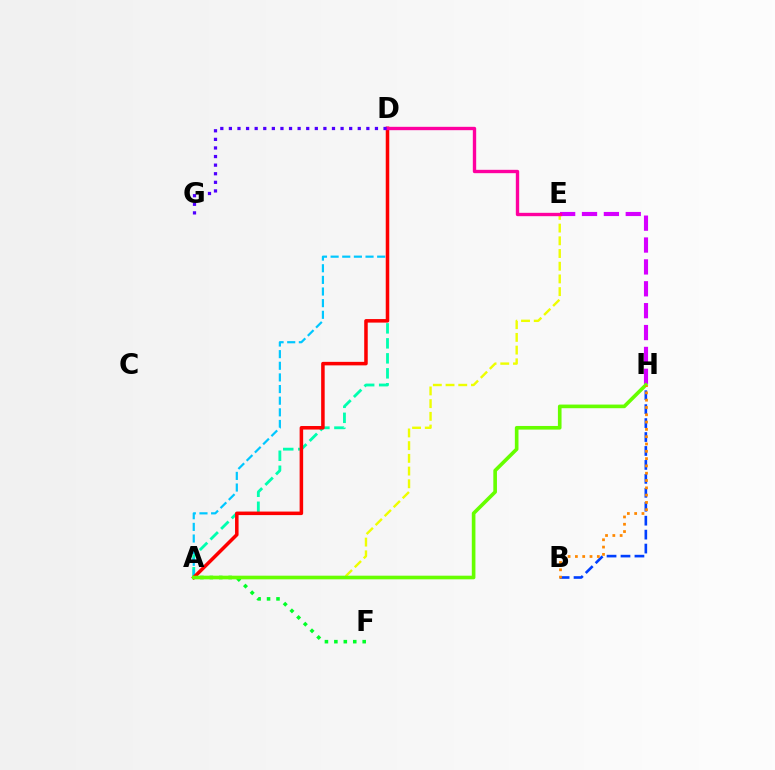{('B', 'H'): [{'color': '#003fff', 'line_style': 'dashed', 'thickness': 1.89}, {'color': '#ff8800', 'line_style': 'dotted', 'thickness': 1.98}], ('A', 'D'): [{'color': '#00ffaf', 'line_style': 'dashed', 'thickness': 2.04}, {'color': '#00c7ff', 'line_style': 'dashed', 'thickness': 1.58}, {'color': '#ff0000', 'line_style': 'solid', 'thickness': 2.54}], ('E', 'H'): [{'color': '#d600ff', 'line_style': 'dashed', 'thickness': 2.97}], ('A', 'F'): [{'color': '#00ff27', 'line_style': 'dotted', 'thickness': 2.56}], ('A', 'E'): [{'color': '#eeff00', 'line_style': 'dashed', 'thickness': 1.73}], ('A', 'H'): [{'color': '#66ff00', 'line_style': 'solid', 'thickness': 2.62}], ('D', 'E'): [{'color': '#ff00a0', 'line_style': 'solid', 'thickness': 2.42}], ('D', 'G'): [{'color': '#4f00ff', 'line_style': 'dotted', 'thickness': 2.33}]}